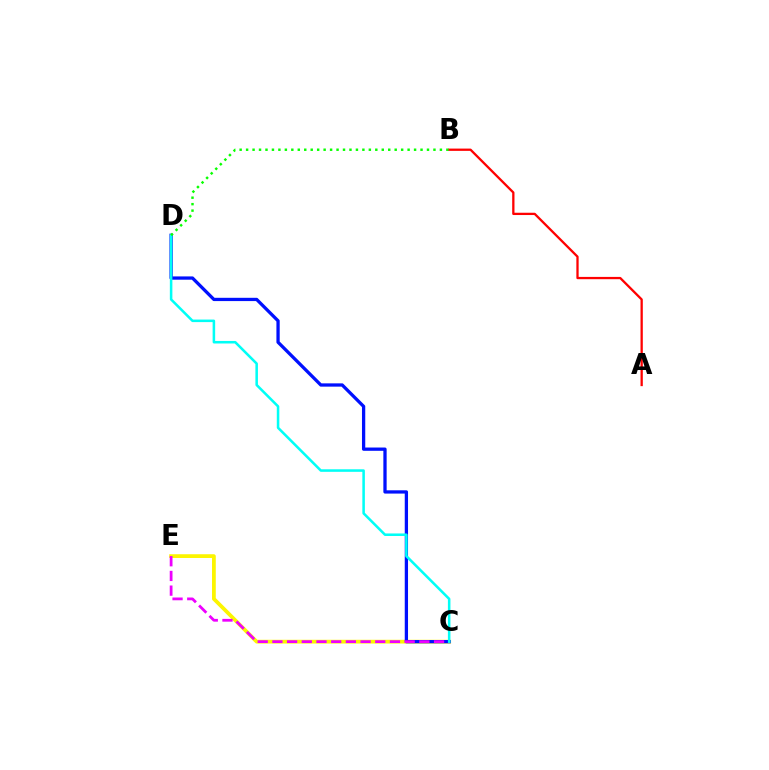{('C', 'E'): [{'color': '#fcf500', 'line_style': 'solid', 'thickness': 2.71}, {'color': '#ee00ff', 'line_style': 'dashed', 'thickness': 2.0}], ('C', 'D'): [{'color': '#0010ff', 'line_style': 'solid', 'thickness': 2.36}, {'color': '#00fff6', 'line_style': 'solid', 'thickness': 1.83}], ('A', 'B'): [{'color': '#ff0000', 'line_style': 'solid', 'thickness': 1.65}], ('B', 'D'): [{'color': '#08ff00', 'line_style': 'dotted', 'thickness': 1.76}]}